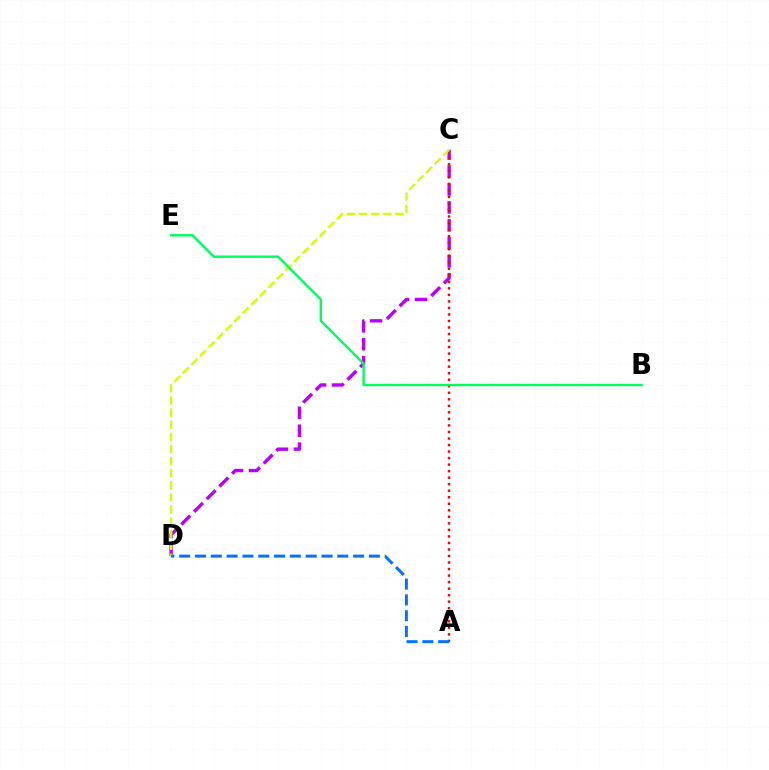{('C', 'D'): [{'color': '#b900ff', 'line_style': 'dashed', 'thickness': 2.44}, {'color': '#d1ff00', 'line_style': 'dashed', 'thickness': 1.64}], ('A', 'C'): [{'color': '#ff0000', 'line_style': 'dotted', 'thickness': 1.77}], ('A', 'D'): [{'color': '#0074ff', 'line_style': 'dashed', 'thickness': 2.15}], ('B', 'E'): [{'color': '#00ff5c', 'line_style': 'solid', 'thickness': 1.74}]}